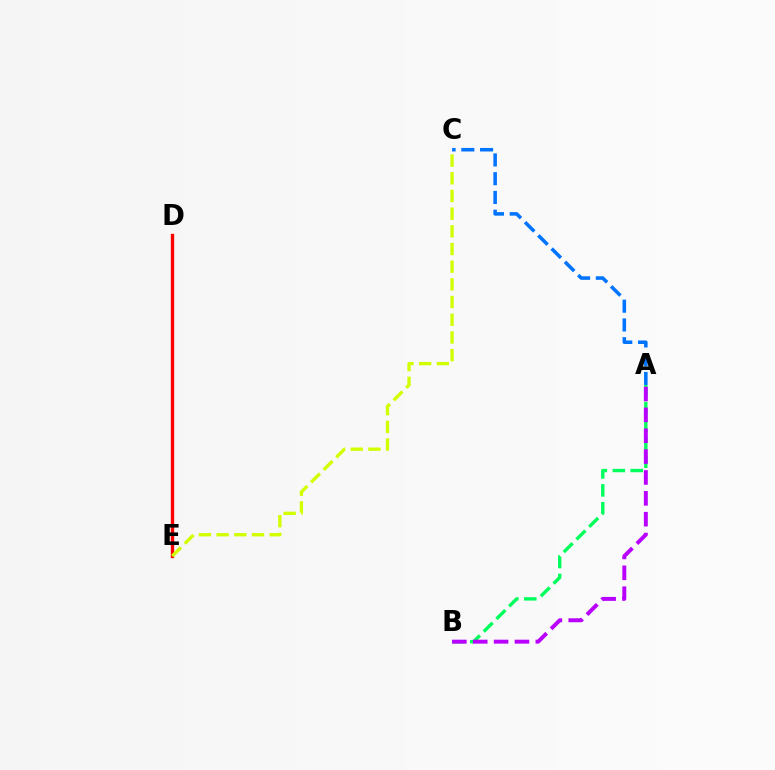{('D', 'E'): [{'color': '#ff0000', 'line_style': 'solid', 'thickness': 2.41}], ('A', 'B'): [{'color': '#00ff5c', 'line_style': 'dashed', 'thickness': 2.43}, {'color': '#b900ff', 'line_style': 'dashed', 'thickness': 2.83}], ('C', 'E'): [{'color': '#d1ff00', 'line_style': 'dashed', 'thickness': 2.4}], ('A', 'C'): [{'color': '#0074ff', 'line_style': 'dashed', 'thickness': 2.55}]}